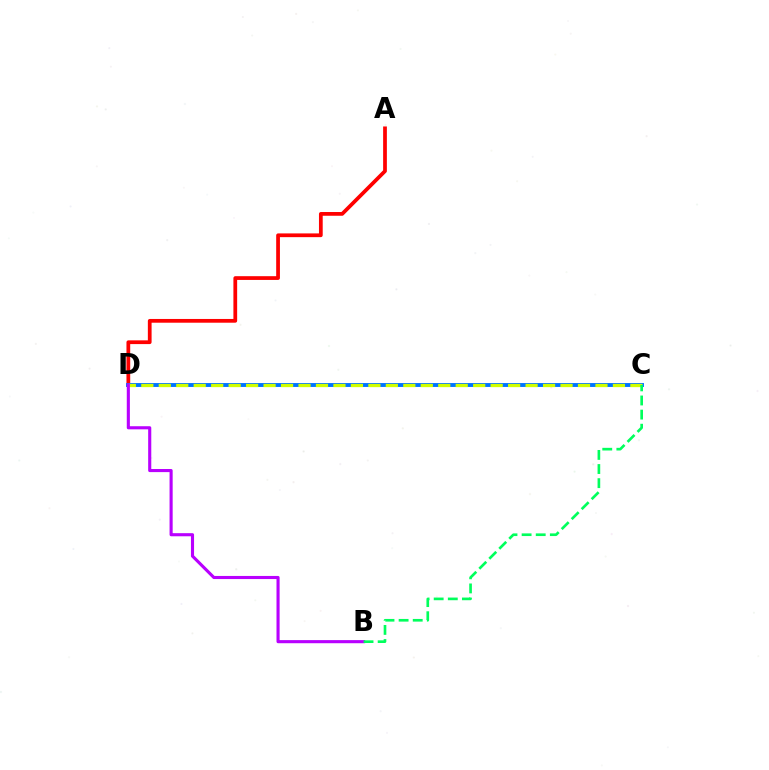{('A', 'D'): [{'color': '#ff0000', 'line_style': 'solid', 'thickness': 2.7}], ('C', 'D'): [{'color': '#0074ff', 'line_style': 'solid', 'thickness': 2.81}, {'color': '#d1ff00', 'line_style': 'dashed', 'thickness': 2.37}], ('B', 'D'): [{'color': '#b900ff', 'line_style': 'solid', 'thickness': 2.24}], ('B', 'C'): [{'color': '#00ff5c', 'line_style': 'dashed', 'thickness': 1.92}]}